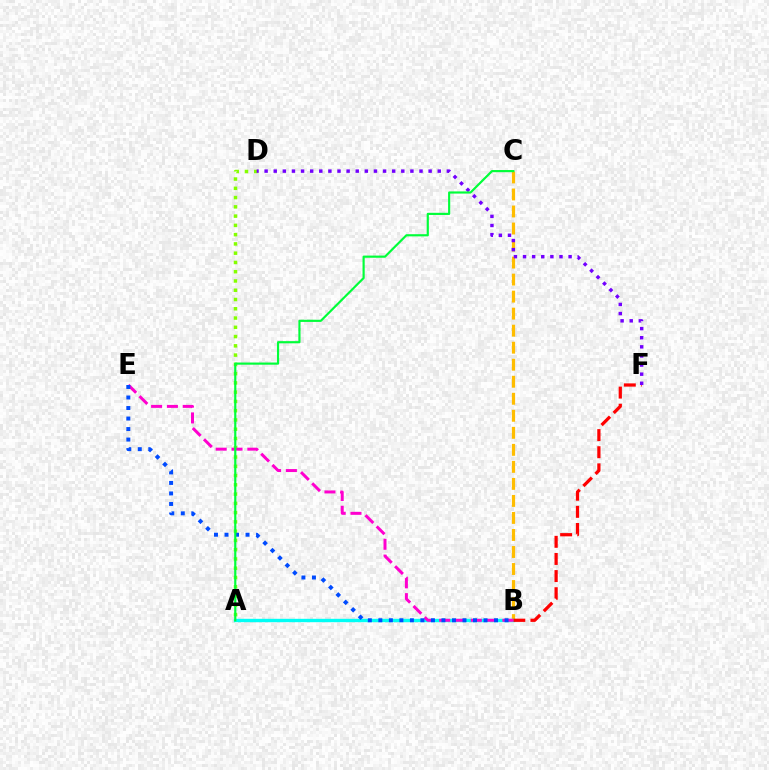{('B', 'C'): [{'color': '#ffbd00', 'line_style': 'dashed', 'thickness': 2.31}], ('A', 'B'): [{'color': '#00fff6', 'line_style': 'solid', 'thickness': 2.43}], ('B', 'F'): [{'color': '#ff0000', 'line_style': 'dashed', 'thickness': 2.33}], ('A', 'D'): [{'color': '#84ff00', 'line_style': 'dotted', 'thickness': 2.52}], ('B', 'E'): [{'color': '#ff00cf', 'line_style': 'dashed', 'thickness': 2.15}, {'color': '#004bff', 'line_style': 'dotted', 'thickness': 2.86}], ('D', 'F'): [{'color': '#7200ff', 'line_style': 'dotted', 'thickness': 2.48}], ('A', 'C'): [{'color': '#00ff39', 'line_style': 'solid', 'thickness': 1.56}]}